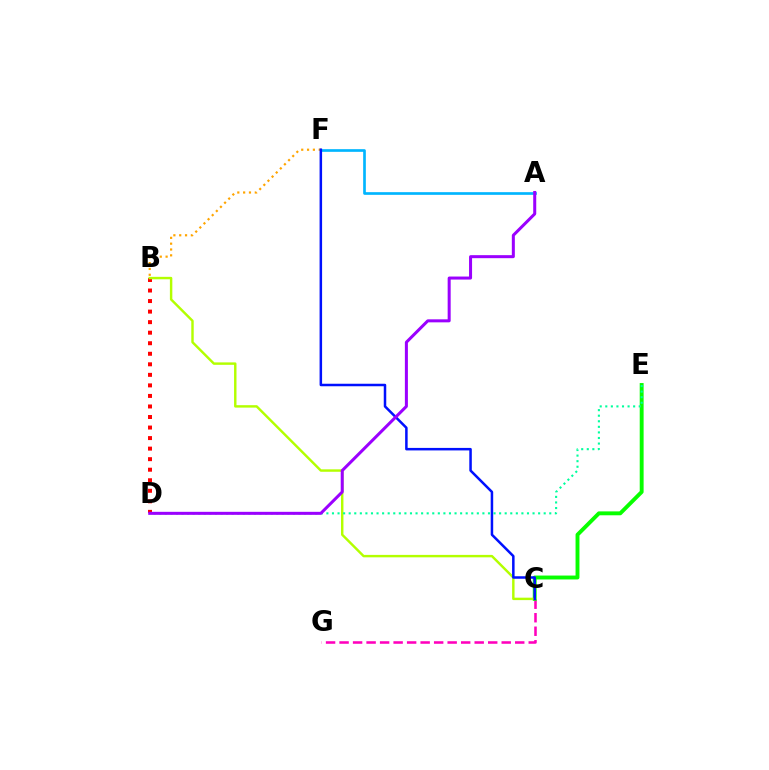{('C', 'G'): [{'color': '#ff00bd', 'line_style': 'dashed', 'thickness': 1.84}], ('B', 'F'): [{'color': '#ffa500', 'line_style': 'dotted', 'thickness': 1.58}], ('B', 'D'): [{'color': '#ff0000', 'line_style': 'dotted', 'thickness': 2.86}], ('A', 'F'): [{'color': '#00b5ff', 'line_style': 'solid', 'thickness': 1.92}], ('C', 'E'): [{'color': '#08ff00', 'line_style': 'solid', 'thickness': 2.8}], ('B', 'C'): [{'color': '#b3ff00', 'line_style': 'solid', 'thickness': 1.75}], ('C', 'F'): [{'color': '#0010ff', 'line_style': 'solid', 'thickness': 1.81}], ('D', 'E'): [{'color': '#00ff9d', 'line_style': 'dotted', 'thickness': 1.51}], ('A', 'D'): [{'color': '#9b00ff', 'line_style': 'solid', 'thickness': 2.18}]}